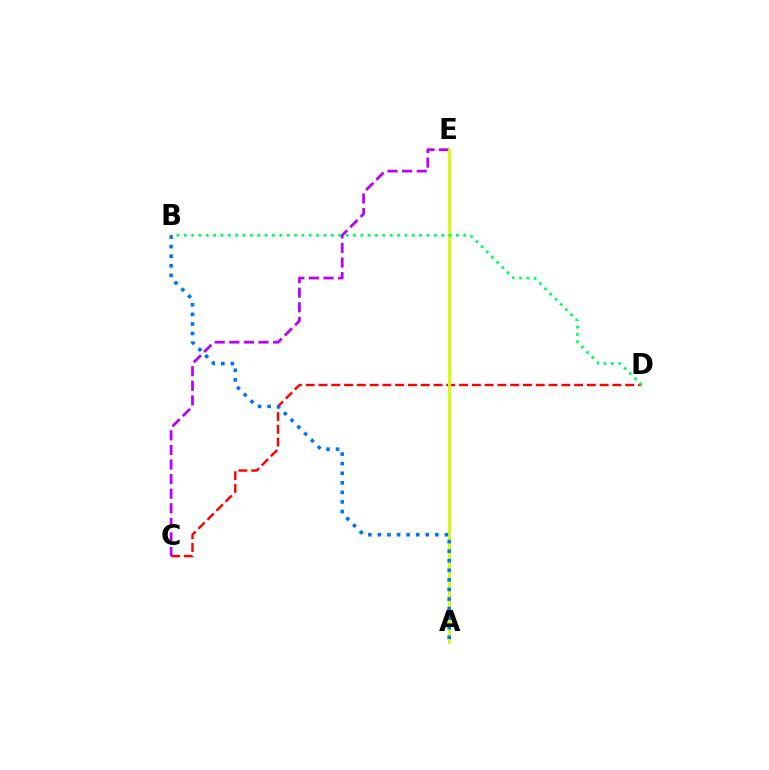{('C', 'E'): [{'color': '#b900ff', 'line_style': 'dashed', 'thickness': 1.98}], ('C', 'D'): [{'color': '#ff0000', 'line_style': 'dashed', 'thickness': 1.74}], ('A', 'E'): [{'color': '#d1ff00', 'line_style': 'solid', 'thickness': 2.11}], ('B', 'D'): [{'color': '#00ff5c', 'line_style': 'dotted', 'thickness': 2.0}], ('A', 'B'): [{'color': '#0074ff', 'line_style': 'dotted', 'thickness': 2.6}]}